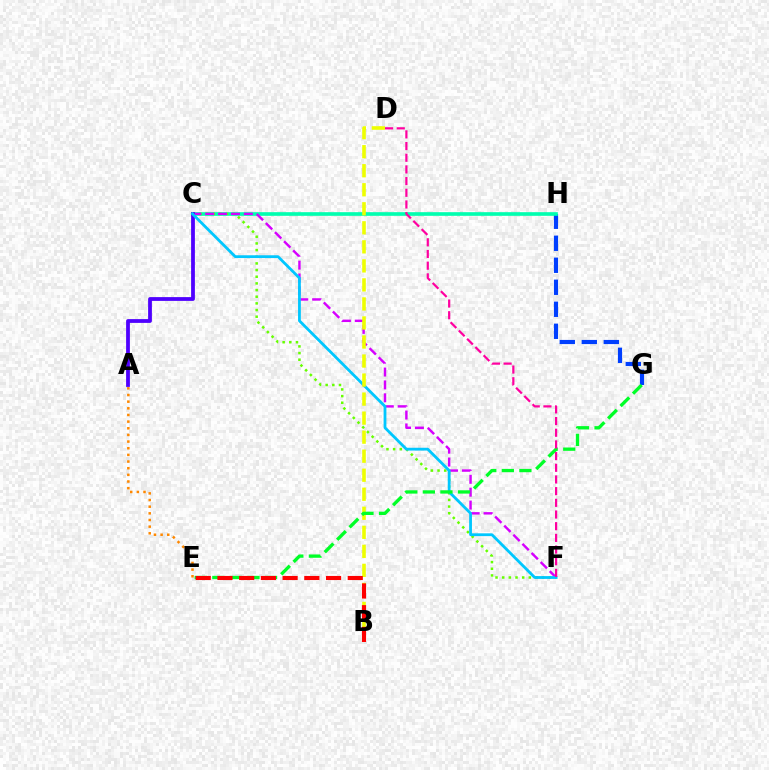{('G', 'H'): [{'color': '#003fff', 'line_style': 'dashed', 'thickness': 2.99}], ('C', 'H'): [{'color': '#00ffaf', 'line_style': 'solid', 'thickness': 2.63}], ('C', 'F'): [{'color': '#66ff00', 'line_style': 'dotted', 'thickness': 1.81}, {'color': '#d600ff', 'line_style': 'dashed', 'thickness': 1.75}, {'color': '#00c7ff', 'line_style': 'solid', 'thickness': 2.02}], ('A', 'E'): [{'color': '#ff8800', 'line_style': 'dotted', 'thickness': 1.81}], ('A', 'C'): [{'color': '#4f00ff', 'line_style': 'solid', 'thickness': 2.72}], ('B', 'D'): [{'color': '#eeff00', 'line_style': 'dashed', 'thickness': 2.59}], ('E', 'G'): [{'color': '#00ff27', 'line_style': 'dashed', 'thickness': 2.39}], ('D', 'F'): [{'color': '#ff00a0', 'line_style': 'dashed', 'thickness': 1.59}], ('B', 'E'): [{'color': '#ff0000', 'line_style': 'dashed', 'thickness': 2.95}]}